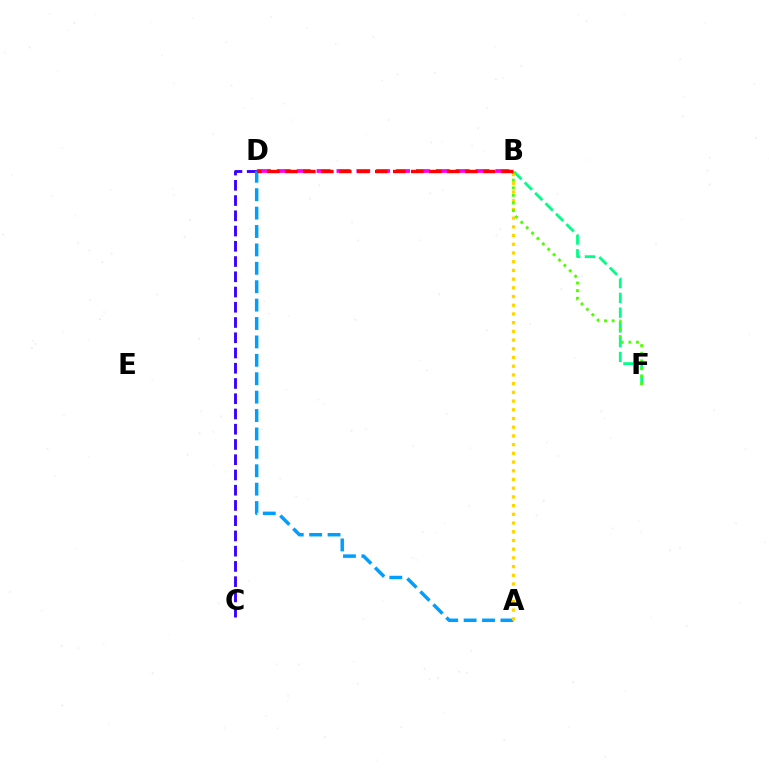{('B', 'F'): [{'color': '#00ff86', 'line_style': 'dashed', 'thickness': 2.01}, {'color': '#4fff00', 'line_style': 'dotted', 'thickness': 2.07}], ('C', 'D'): [{'color': '#3700ff', 'line_style': 'dashed', 'thickness': 2.07}], ('A', 'D'): [{'color': '#009eff', 'line_style': 'dashed', 'thickness': 2.5}], ('B', 'D'): [{'color': '#ff00ed', 'line_style': 'dashed', 'thickness': 2.7}, {'color': '#ff0000', 'line_style': 'dashed', 'thickness': 2.44}], ('A', 'B'): [{'color': '#ffd500', 'line_style': 'dotted', 'thickness': 2.37}]}